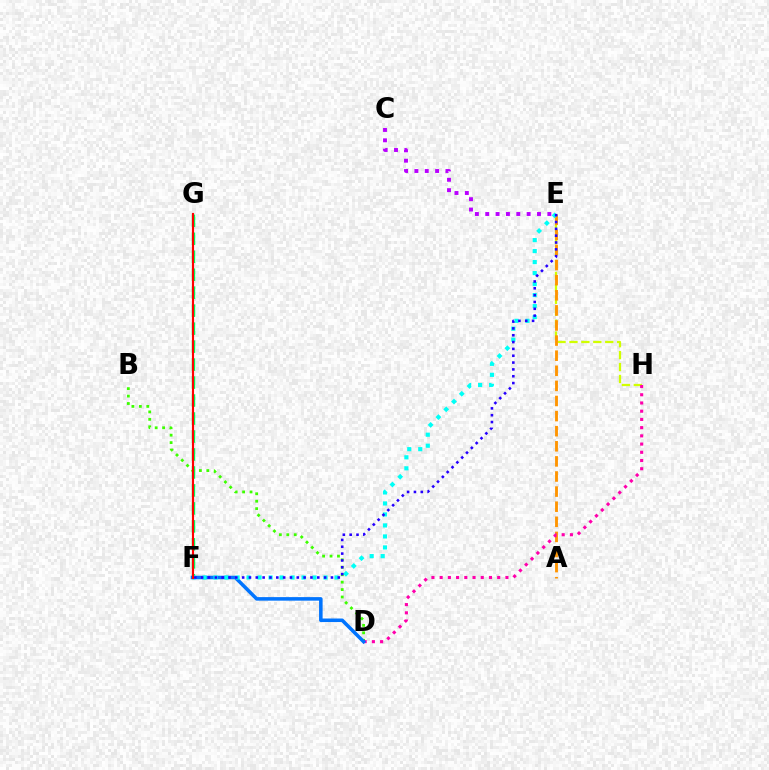{('E', 'H'): [{'color': '#d1ff00', 'line_style': 'dashed', 'thickness': 1.62}], ('A', 'E'): [{'color': '#ff9400', 'line_style': 'dashed', 'thickness': 2.05}], ('F', 'G'): [{'color': '#00ff5c', 'line_style': 'dashed', 'thickness': 2.44}, {'color': '#ff0000', 'line_style': 'solid', 'thickness': 1.54}], ('B', 'D'): [{'color': '#3dff00', 'line_style': 'dotted', 'thickness': 2.02}], ('D', 'H'): [{'color': '#ff00ac', 'line_style': 'dotted', 'thickness': 2.23}], ('D', 'F'): [{'color': '#0074ff', 'line_style': 'solid', 'thickness': 2.55}], ('E', 'F'): [{'color': '#00fff6', 'line_style': 'dotted', 'thickness': 2.99}, {'color': '#2500ff', 'line_style': 'dotted', 'thickness': 1.86}], ('C', 'E'): [{'color': '#b900ff', 'line_style': 'dotted', 'thickness': 2.81}]}